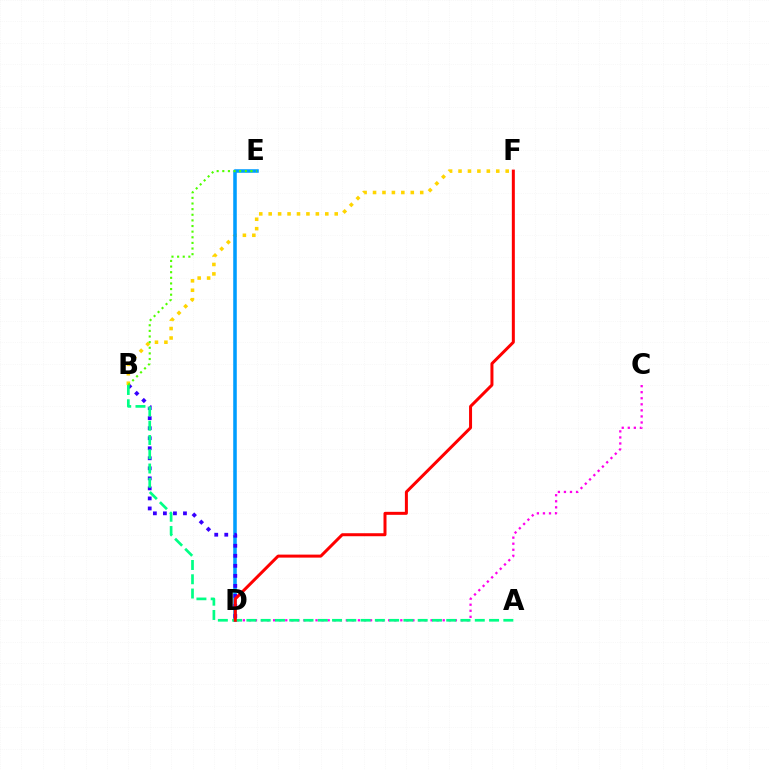{('B', 'F'): [{'color': '#ffd500', 'line_style': 'dotted', 'thickness': 2.56}], ('D', 'E'): [{'color': '#009eff', 'line_style': 'solid', 'thickness': 2.55}], ('B', 'D'): [{'color': '#3700ff', 'line_style': 'dotted', 'thickness': 2.73}], ('C', 'D'): [{'color': '#ff00ed', 'line_style': 'dotted', 'thickness': 1.65}], ('A', 'B'): [{'color': '#00ff86', 'line_style': 'dashed', 'thickness': 1.94}], ('B', 'E'): [{'color': '#4fff00', 'line_style': 'dotted', 'thickness': 1.53}], ('D', 'F'): [{'color': '#ff0000', 'line_style': 'solid', 'thickness': 2.16}]}